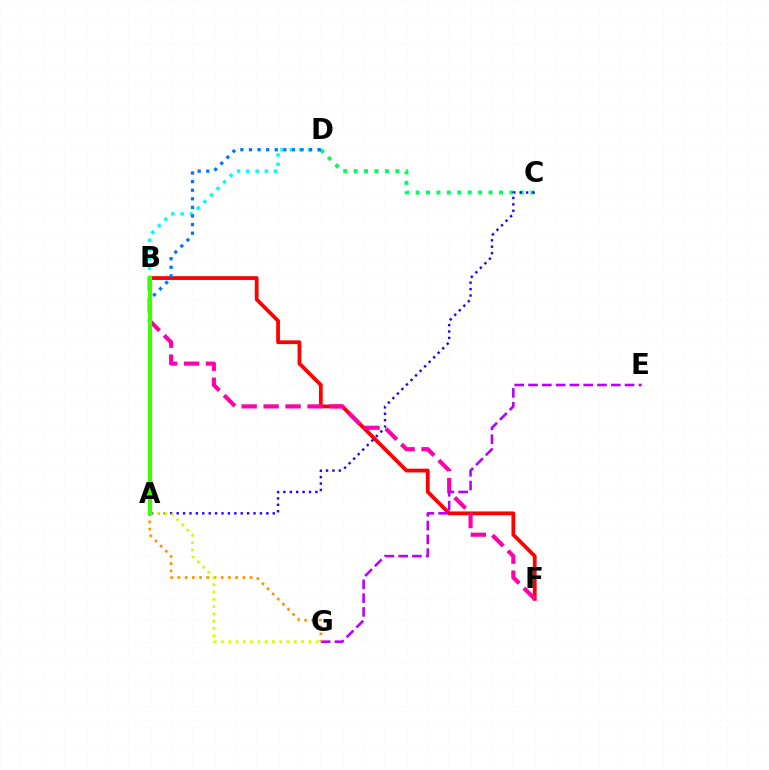{('B', 'F'): [{'color': '#ff0000', 'line_style': 'solid', 'thickness': 2.72}, {'color': '#ff00ac', 'line_style': 'dashed', 'thickness': 2.98}], ('E', 'G'): [{'color': '#b900ff', 'line_style': 'dashed', 'thickness': 1.87}], ('C', 'D'): [{'color': '#00ff5c', 'line_style': 'dotted', 'thickness': 2.83}], ('A', 'C'): [{'color': '#2500ff', 'line_style': 'dotted', 'thickness': 1.74}], ('B', 'D'): [{'color': '#00fff6', 'line_style': 'dotted', 'thickness': 2.52}], ('A', 'G'): [{'color': '#ff9400', 'line_style': 'dotted', 'thickness': 1.96}, {'color': '#d1ff00', 'line_style': 'dotted', 'thickness': 1.98}], ('A', 'D'): [{'color': '#0074ff', 'line_style': 'dotted', 'thickness': 2.33}], ('A', 'B'): [{'color': '#3dff00', 'line_style': 'solid', 'thickness': 2.95}]}